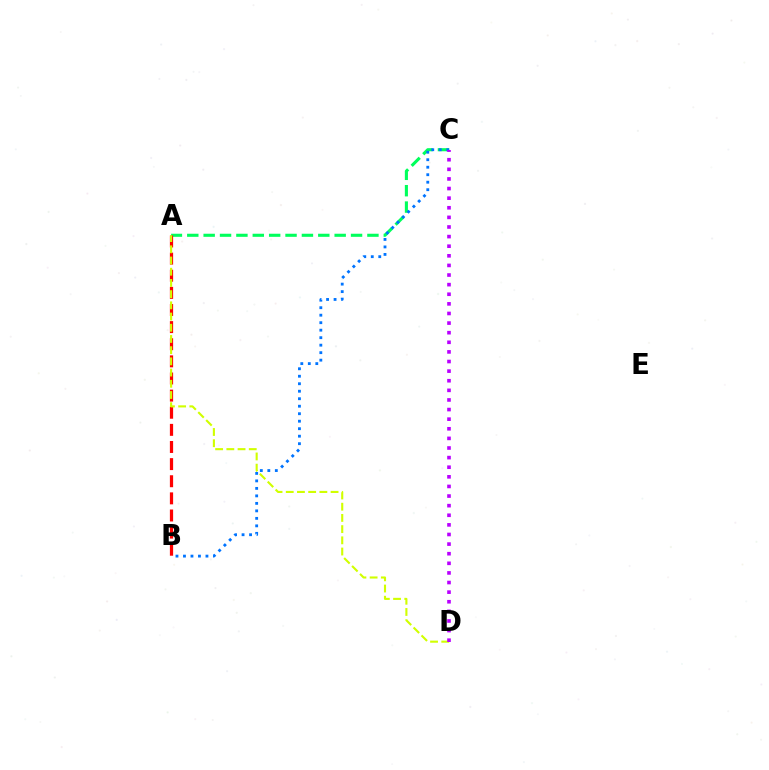{('A', 'C'): [{'color': '#00ff5c', 'line_style': 'dashed', 'thickness': 2.22}], ('A', 'B'): [{'color': '#ff0000', 'line_style': 'dashed', 'thickness': 2.33}], ('B', 'C'): [{'color': '#0074ff', 'line_style': 'dotted', 'thickness': 2.04}], ('A', 'D'): [{'color': '#d1ff00', 'line_style': 'dashed', 'thickness': 1.52}], ('C', 'D'): [{'color': '#b900ff', 'line_style': 'dotted', 'thickness': 2.61}]}